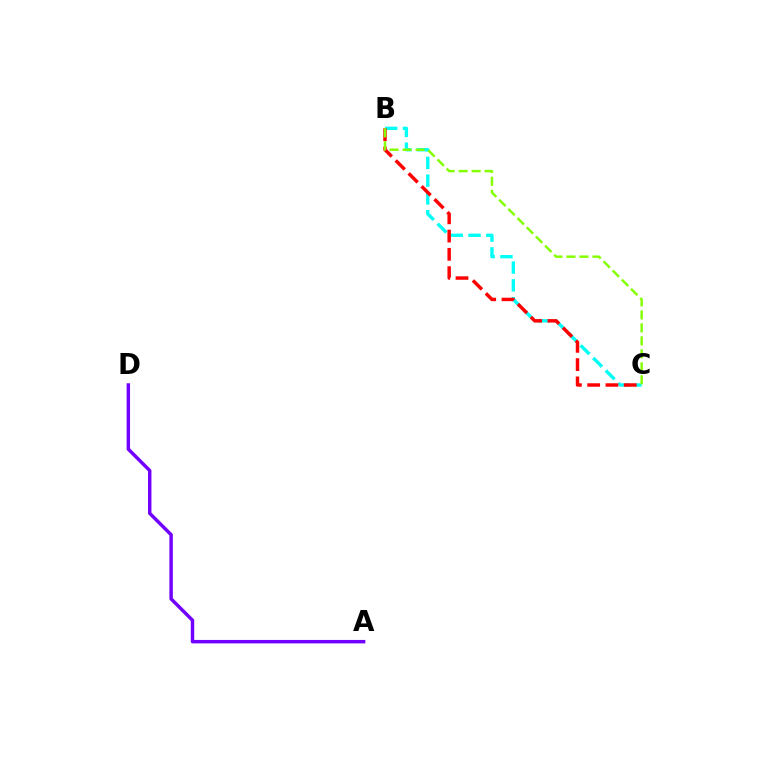{('B', 'C'): [{'color': '#00fff6', 'line_style': 'dashed', 'thickness': 2.41}, {'color': '#ff0000', 'line_style': 'dashed', 'thickness': 2.48}, {'color': '#84ff00', 'line_style': 'dashed', 'thickness': 1.76}], ('A', 'D'): [{'color': '#7200ff', 'line_style': 'solid', 'thickness': 2.48}]}